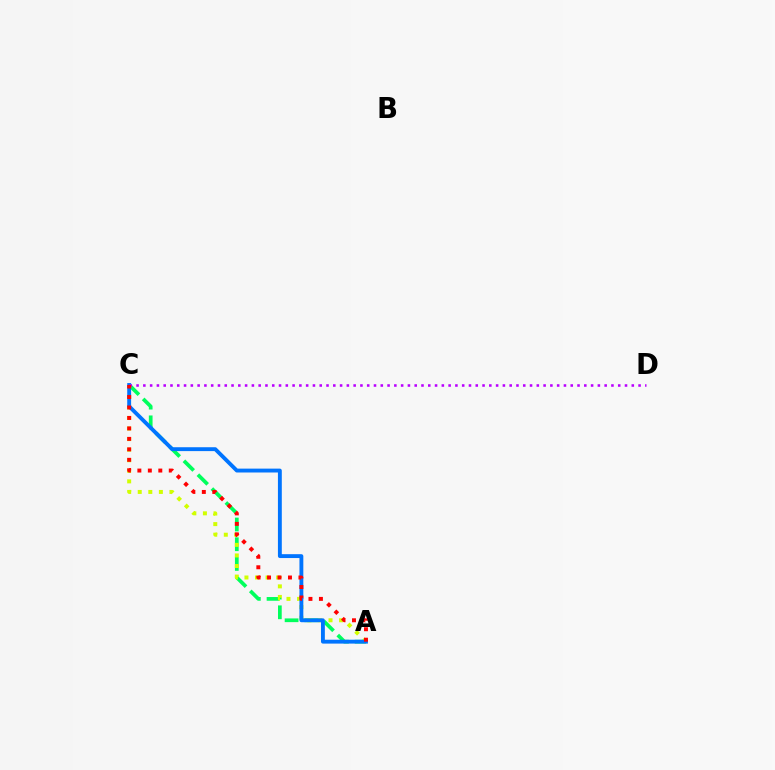{('A', 'C'): [{'color': '#00ff5c', 'line_style': 'dashed', 'thickness': 2.68}, {'color': '#d1ff00', 'line_style': 'dotted', 'thickness': 2.87}, {'color': '#0074ff', 'line_style': 'solid', 'thickness': 2.79}, {'color': '#ff0000', 'line_style': 'dotted', 'thickness': 2.84}], ('C', 'D'): [{'color': '#b900ff', 'line_style': 'dotted', 'thickness': 1.84}]}